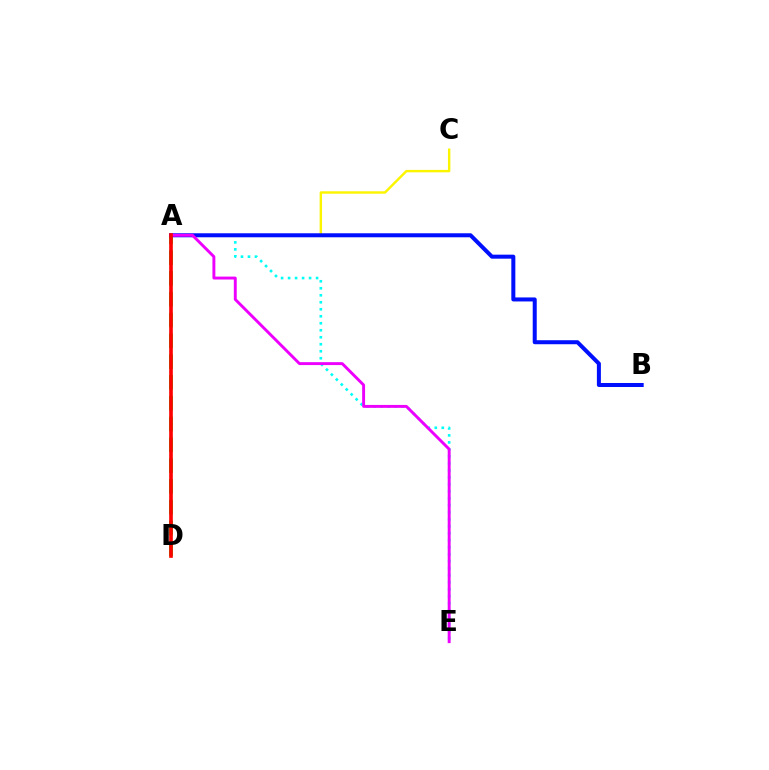{('A', 'C'): [{'color': '#fcf500', 'line_style': 'solid', 'thickness': 1.74}], ('A', 'E'): [{'color': '#00fff6', 'line_style': 'dotted', 'thickness': 1.9}, {'color': '#ee00ff', 'line_style': 'solid', 'thickness': 2.1}], ('A', 'D'): [{'color': '#08ff00', 'line_style': 'dashed', 'thickness': 2.82}, {'color': '#ff0000', 'line_style': 'solid', 'thickness': 2.63}], ('A', 'B'): [{'color': '#0010ff', 'line_style': 'solid', 'thickness': 2.89}]}